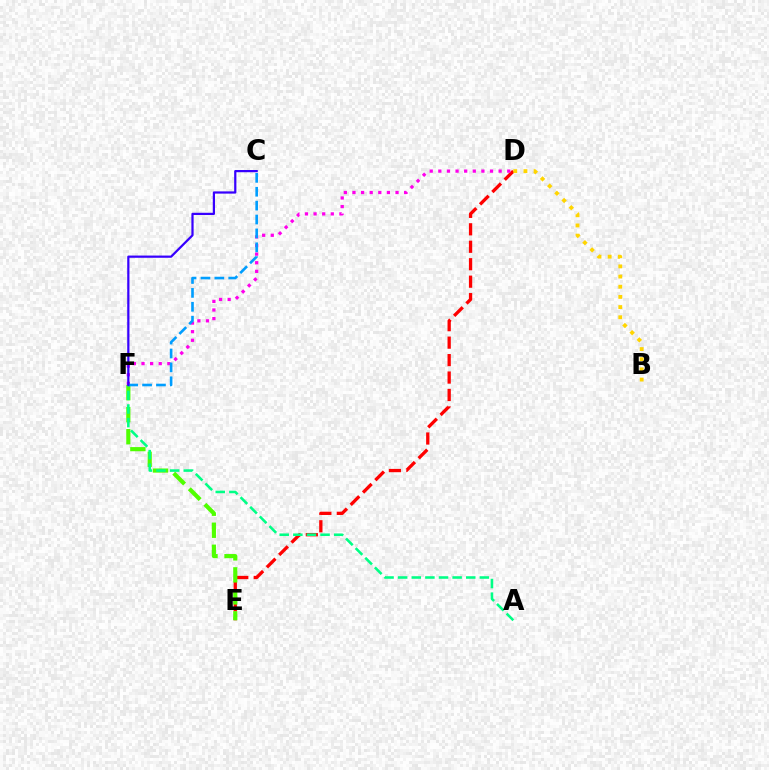{('D', 'E'): [{'color': '#ff0000', 'line_style': 'dashed', 'thickness': 2.37}], ('E', 'F'): [{'color': '#4fff00', 'line_style': 'dashed', 'thickness': 2.99}], ('D', 'F'): [{'color': '#ff00ed', 'line_style': 'dotted', 'thickness': 2.34}], ('A', 'F'): [{'color': '#00ff86', 'line_style': 'dashed', 'thickness': 1.85}], ('C', 'F'): [{'color': '#009eff', 'line_style': 'dashed', 'thickness': 1.89}, {'color': '#3700ff', 'line_style': 'solid', 'thickness': 1.6}], ('B', 'D'): [{'color': '#ffd500', 'line_style': 'dotted', 'thickness': 2.76}]}